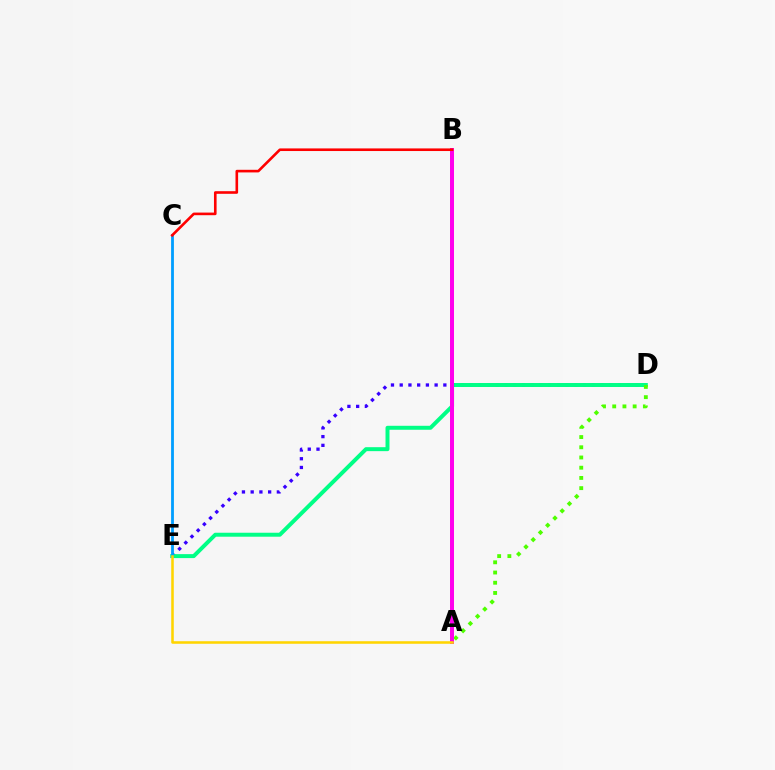{('D', 'E'): [{'color': '#3700ff', 'line_style': 'dotted', 'thickness': 2.37}, {'color': '#00ff86', 'line_style': 'solid', 'thickness': 2.86}], ('A', 'D'): [{'color': '#4fff00', 'line_style': 'dotted', 'thickness': 2.78}], ('A', 'B'): [{'color': '#ff00ed', 'line_style': 'solid', 'thickness': 2.87}], ('C', 'E'): [{'color': '#009eff', 'line_style': 'solid', 'thickness': 2.02}], ('B', 'C'): [{'color': '#ff0000', 'line_style': 'solid', 'thickness': 1.88}], ('A', 'E'): [{'color': '#ffd500', 'line_style': 'solid', 'thickness': 1.84}]}